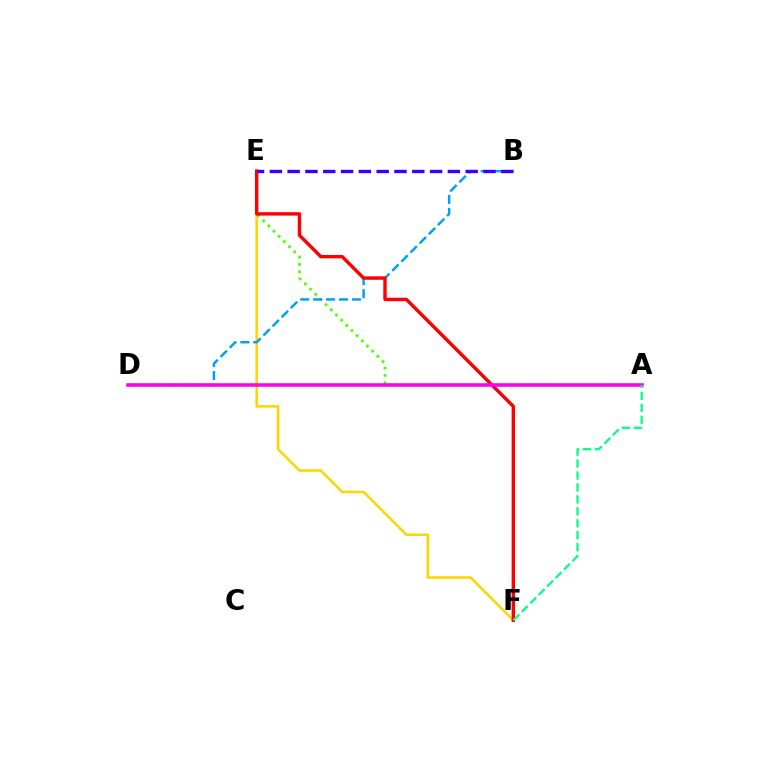{('E', 'F'): [{'color': '#ffd500', 'line_style': 'solid', 'thickness': 1.83}, {'color': '#ff0000', 'line_style': 'solid', 'thickness': 2.45}], ('A', 'E'): [{'color': '#4fff00', 'line_style': 'dotted', 'thickness': 1.99}], ('B', 'D'): [{'color': '#009eff', 'line_style': 'dashed', 'thickness': 1.76}], ('A', 'D'): [{'color': '#ff00ed', 'line_style': 'solid', 'thickness': 2.55}], ('B', 'E'): [{'color': '#3700ff', 'line_style': 'dashed', 'thickness': 2.42}], ('A', 'F'): [{'color': '#00ff86', 'line_style': 'dashed', 'thickness': 1.62}]}